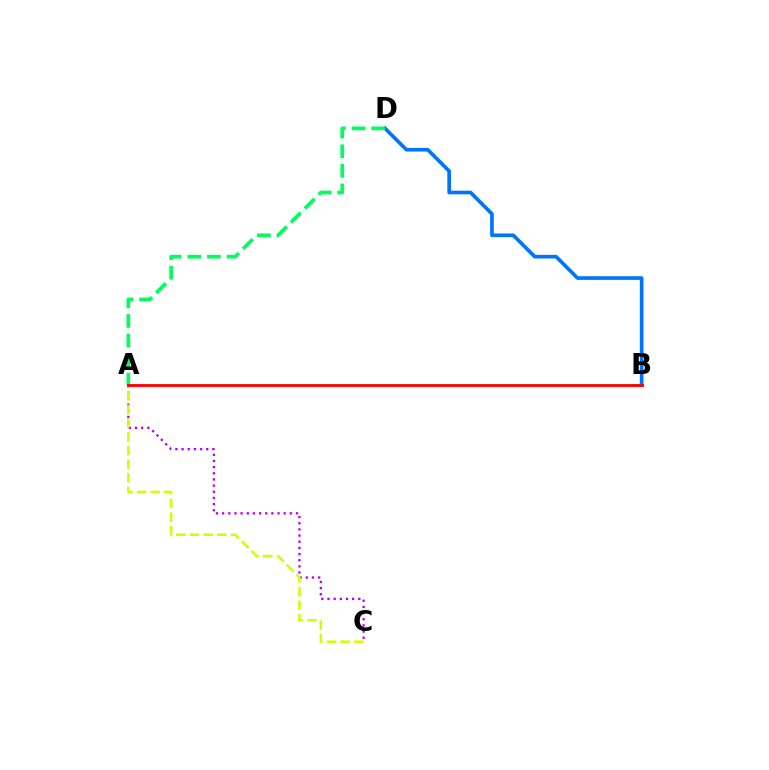{('A', 'C'): [{'color': '#b900ff', 'line_style': 'dotted', 'thickness': 1.67}, {'color': '#d1ff00', 'line_style': 'dashed', 'thickness': 1.86}], ('B', 'D'): [{'color': '#0074ff', 'line_style': 'solid', 'thickness': 2.63}], ('A', 'D'): [{'color': '#00ff5c', 'line_style': 'dashed', 'thickness': 2.66}], ('A', 'B'): [{'color': '#ff0000', 'line_style': 'solid', 'thickness': 2.05}]}